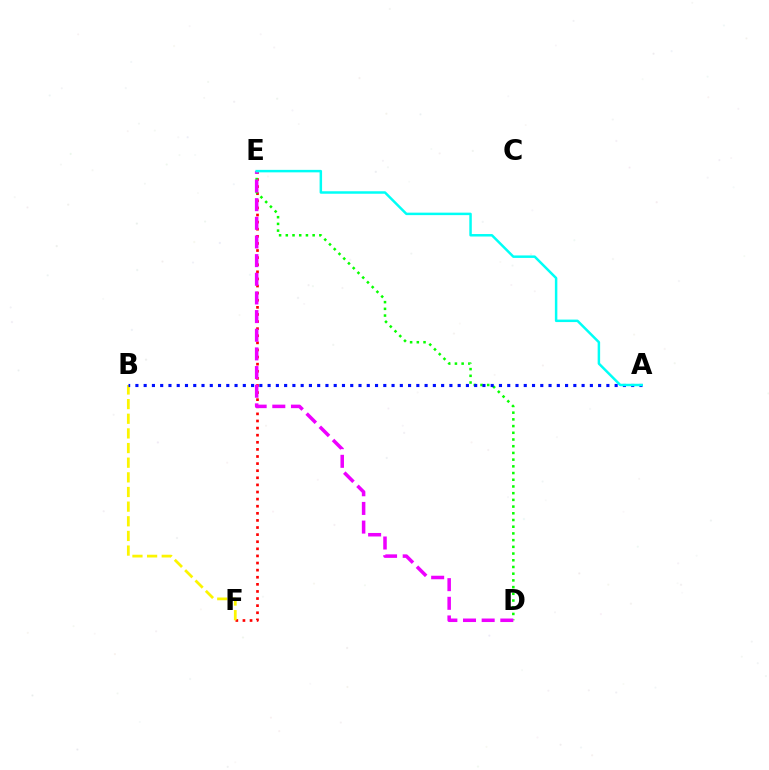{('E', 'F'): [{'color': '#ff0000', 'line_style': 'dotted', 'thickness': 1.93}], ('D', 'E'): [{'color': '#08ff00', 'line_style': 'dotted', 'thickness': 1.82}, {'color': '#ee00ff', 'line_style': 'dashed', 'thickness': 2.53}], ('B', 'F'): [{'color': '#fcf500', 'line_style': 'dashed', 'thickness': 1.99}], ('A', 'B'): [{'color': '#0010ff', 'line_style': 'dotted', 'thickness': 2.25}], ('A', 'E'): [{'color': '#00fff6', 'line_style': 'solid', 'thickness': 1.79}]}